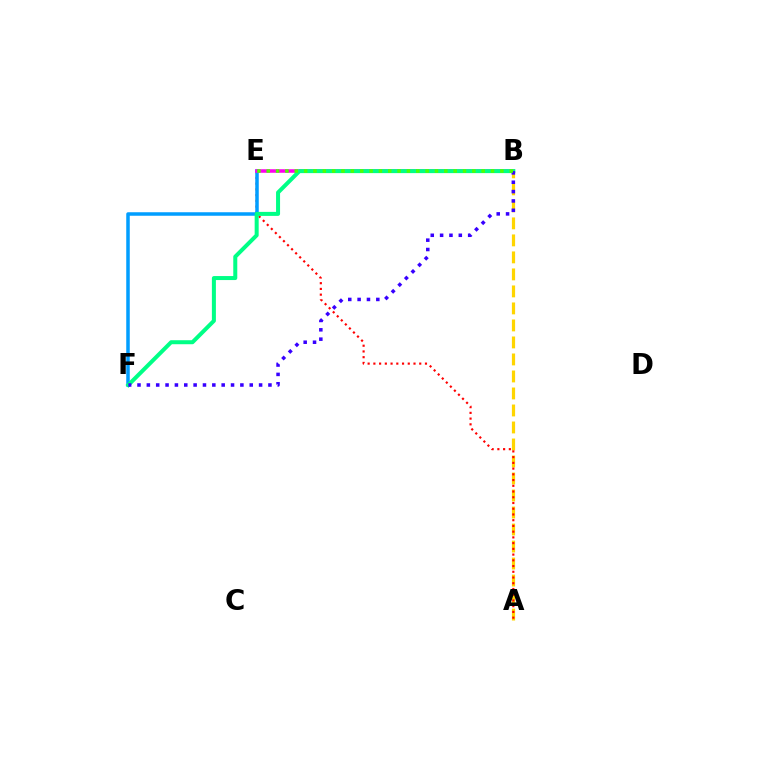{('A', 'B'): [{'color': '#ffd500', 'line_style': 'dashed', 'thickness': 2.31}], ('A', 'E'): [{'color': '#ff0000', 'line_style': 'dotted', 'thickness': 1.56}], ('E', 'F'): [{'color': '#009eff', 'line_style': 'solid', 'thickness': 2.52}], ('B', 'E'): [{'color': '#ff00ed', 'line_style': 'solid', 'thickness': 2.56}, {'color': '#4fff00', 'line_style': 'dotted', 'thickness': 2.54}], ('B', 'F'): [{'color': '#00ff86', 'line_style': 'solid', 'thickness': 2.89}, {'color': '#3700ff', 'line_style': 'dotted', 'thickness': 2.54}]}